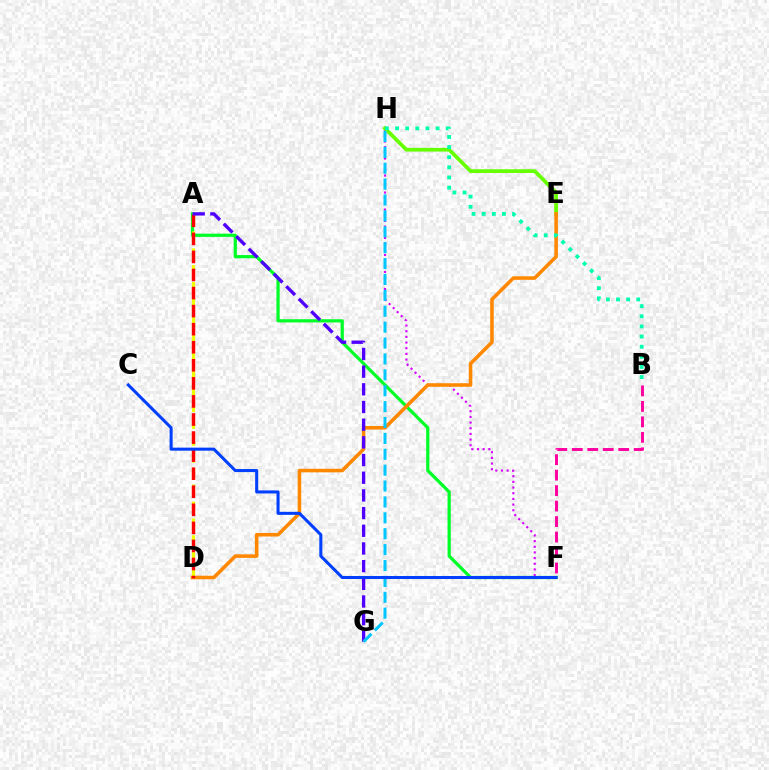{('F', 'H'): [{'color': '#d600ff', 'line_style': 'dotted', 'thickness': 1.54}], ('E', 'H'): [{'color': '#66ff00', 'line_style': 'solid', 'thickness': 2.67}], ('A', 'F'): [{'color': '#00ff27', 'line_style': 'solid', 'thickness': 2.32}], ('D', 'E'): [{'color': '#ff8800', 'line_style': 'solid', 'thickness': 2.57}], ('A', 'D'): [{'color': '#eeff00', 'line_style': 'dashed', 'thickness': 2.29}, {'color': '#ff0000', 'line_style': 'dashed', 'thickness': 2.45}], ('A', 'G'): [{'color': '#4f00ff', 'line_style': 'dashed', 'thickness': 2.4}], ('G', 'H'): [{'color': '#00c7ff', 'line_style': 'dashed', 'thickness': 2.16}], ('B', 'F'): [{'color': '#ff00a0', 'line_style': 'dashed', 'thickness': 2.1}], ('B', 'H'): [{'color': '#00ffaf', 'line_style': 'dotted', 'thickness': 2.75}], ('C', 'F'): [{'color': '#003fff', 'line_style': 'solid', 'thickness': 2.19}]}